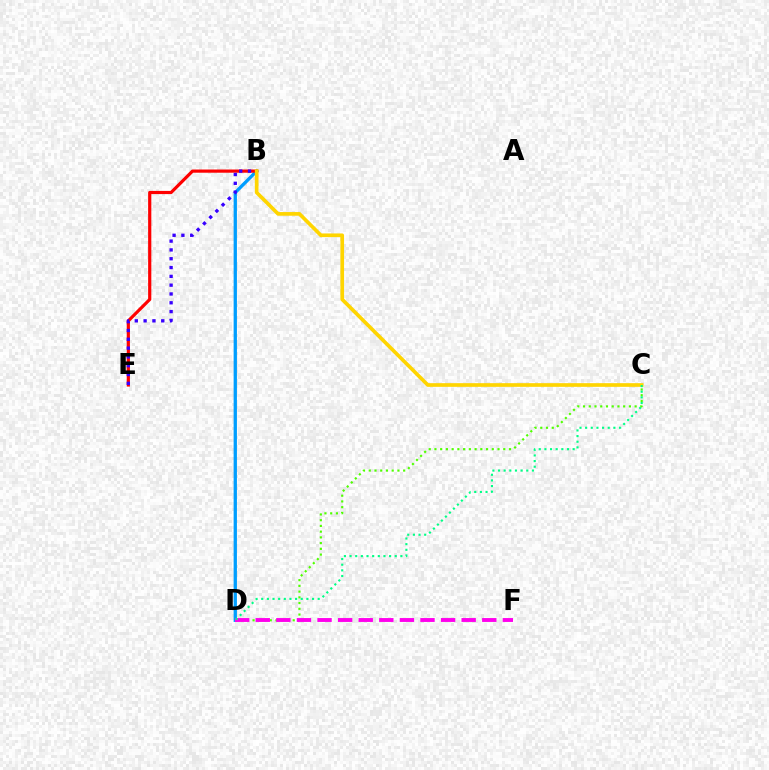{('B', 'D'): [{'color': '#009eff', 'line_style': 'solid', 'thickness': 2.38}], ('C', 'D'): [{'color': '#4fff00', 'line_style': 'dotted', 'thickness': 1.56}, {'color': '#00ff86', 'line_style': 'dotted', 'thickness': 1.53}], ('B', 'E'): [{'color': '#ff0000', 'line_style': 'solid', 'thickness': 2.3}, {'color': '#3700ff', 'line_style': 'dotted', 'thickness': 2.39}], ('D', 'F'): [{'color': '#ff00ed', 'line_style': 'dashed', 'thickness': 2.8}], ('B', 'C'): [{'color': '#ffd500', 'line_style': 'solid', 'thickness': 2.64}]}